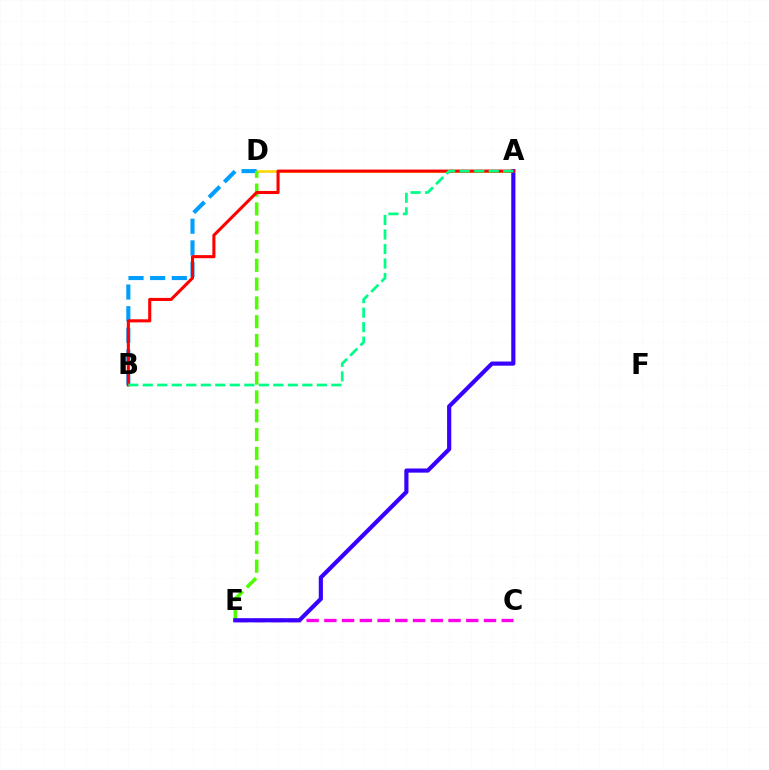{('A', 'D'): [{'color': '#ffd500', 'line_style': 'solid', 'thickness': 1.87}], ('B', 'D'): [{'color': '#009eff', 'line_style': 'dashed', 'thickness': 2.94}], ('C', 'E'): [{'color': '#ff00ed', 'line_style': 'dashed', 'thickness': 2.41}], ('D', 'E'): [{'color': '#4fff00', 'line_style': 'dashed', 'thickness': 2.55}], ('A', 'E'): [{'color': '#3700ff', 'line_style': 'solid', 'thickness': 2.99}], ('A', 'B'): [{'color': '#ff0000', 'line_style': 'solid', 'thickness': 2.22}, {'color': '#00ff86', 'line_style': 'dashed', 'thickness': 1.97}]}